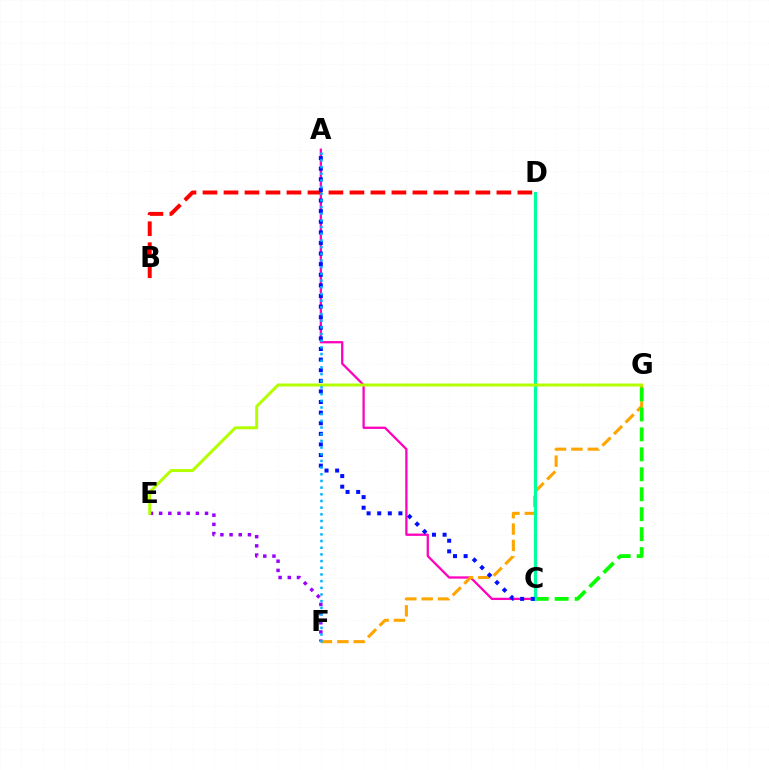{('A', 'C'): [{'color': '#ff00bd', 'line_style': 'solid', 'thickness': 1.64}, {'color': '#0010ff', 'line_style': 'dotted', 'thickness': 2.88}], ('E', 'F'): [{'color': '#9b00ff', 'line_style': 'dotted', 'thickness': 2.49}], ('F', 'G'): [{'color': '#ffa500', 'line_style': 'dashed', 'thickness': 2.22}], ('C', 'G'): [{'color': '#08ff00', 'line_style': 'dashed', 'thickness': 2.71}], ('C', 'D'): [{'color': '#00ff9d', 'line_style': 'solid', 'thickness': 2.27}], ('B', 'D'): [{'color': '#ff0000', 'line_style': 'dashed', 'thickness': 2.85}], ('E', 'G'): [{'color': '#b3ff00', 'line_style': 'solid', 'thickness': 2.16}], ('A', 'F'): [{'color': '#00b5ff', 'line_style': 'dotted', 'thickness': 1.81}]}